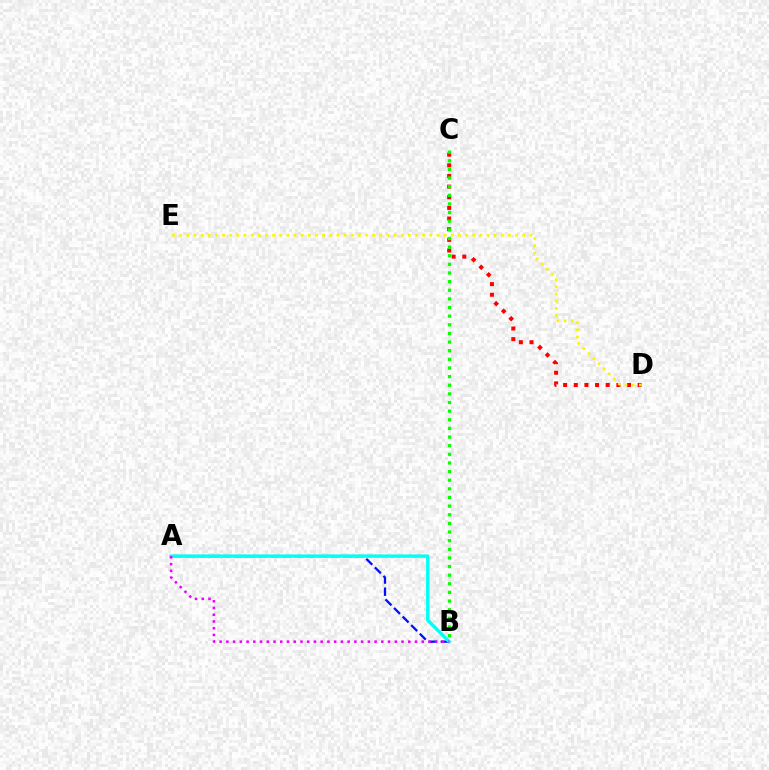{('C', 'D'): [{'color': '#ff0000', 'line_style': 'dotted', 'thickness': 2.89}], ('A', 'B'): [{'color': '#0010ff', 'line_style': 'dashed', 'thickness': 1.65}, {'color': '#00fff6', 'line_style': 'solid', 'thickness': 2.47}, {'color': '#ee00ff', 'line_style': 'dotted', 'thickness': 1.83}], ('B', 'C'): [{'color': '#08ff00', 'line_style': 'dotted', 'thickness': 2.35}], ('D', 'E'): [{'color': '#fcf500', 'line_style': 'dotted', 'thickness': 1.94}]}